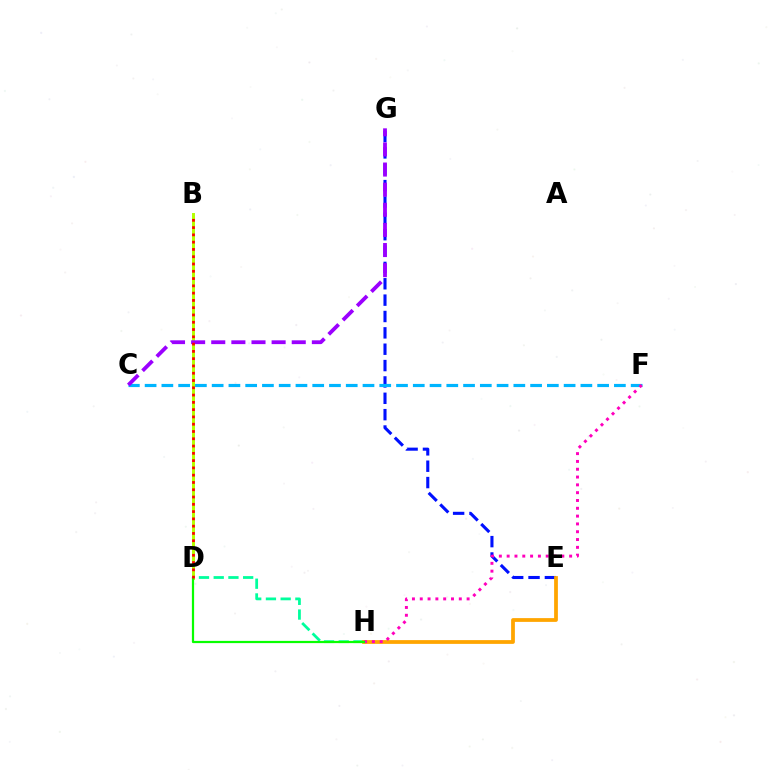{('D', 'H'): [{'color': '#00ff9d', 'line_style': 'dashed', 'thickness': 2.0}, {'color': '#08ff00', 'line_style': 'solid', 'thickness': 1.6}], ('B', 'D'): [{'color': '#b3ff00', 'line_style': 'solid', 'thickness': 2.13}, {'color': '#ff0000', 'line_style': 'dotted', 'thickness': 1.98}], ('E', 'G'): [{'color': '#0010ff', 'line_style': 'dashed', 'thickness': 2.22}], ('E', 'H'): [{'color': '#ffa500', 'line_style': 'solid', 'thickness': 2.71}], ('C', 'F'): [{'color': '#00b5ff', 'line_style': 'dashed', 'thickness': 2.28}], ('F', 'H'): [{'color': '#ff00bd', 'line_style': 'dotted', 'thickness': 2.12}], ('C', 'G'): [{'color': '#9b00ff', 'line_style': 'dashed', 'thickness': 2.73}]}